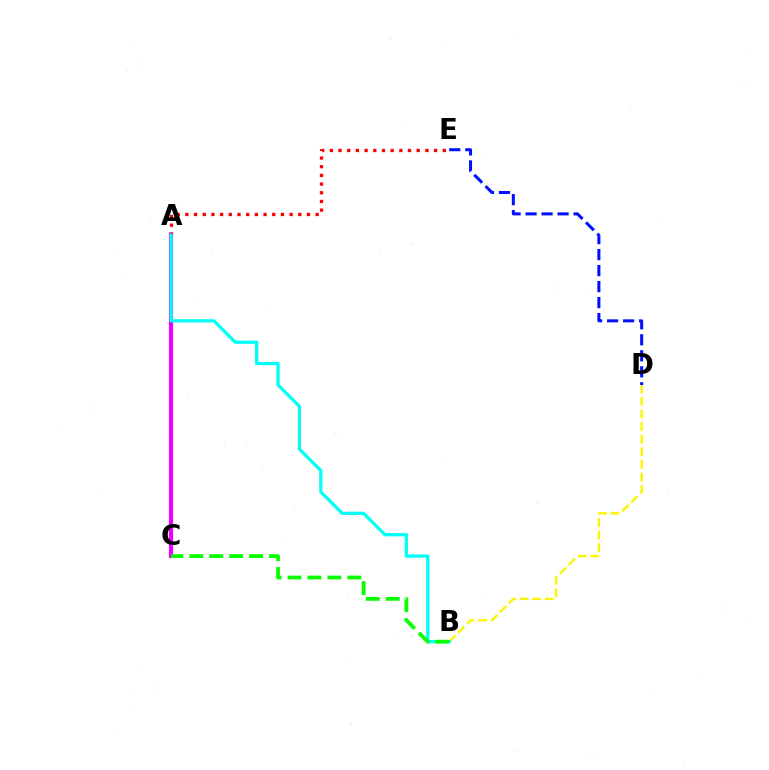{('A', 'E'): [{'color': '#ff0000', 'line_style': 'dotted', 'thickness': 2.36}], ('B', 'D'): [{'color': '#fcf500', 'line_style': 'dashed', 'thickness': 1.71}], ('A', 'C'): [{'color': '#ee00ff', 'line_style': 'solid', 'thickness': 3.0}], ('A', 'B'): [{'color': '#00fff6', 'line_style': 'solid', 'thickness': 2.34}], ('D', 'E'): [{'color': '#0010ff', 'line_style': 'dashed', 'thickness': 2.17}], ('B', 'C'): [{'color': '#08ff00', 'line_style': 'dashed', 'thickness': 2.71}]}